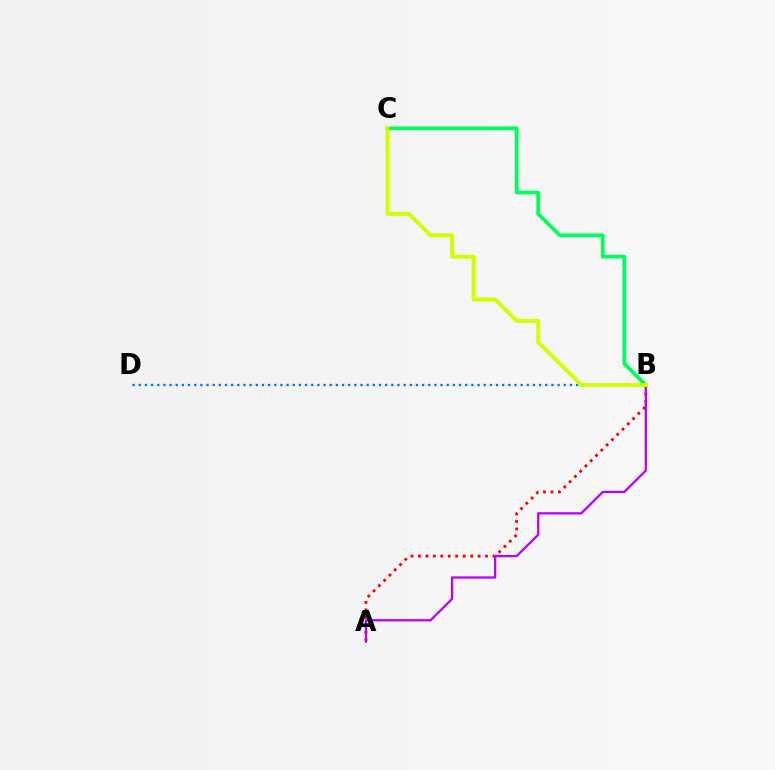{('A', 'B'): [{'color': '#ff0000', 'line_style': 'dotted', 'thickness': 2.03}, {'color': '#b900ff', 'line_style': 'solid', 'thickness': 1.63}], ('B', 'D'): [{'color': '#0074ff', 'line_style': 'dotted', 'thickness': 1.67}], ('B', 'C'): [{'color': '#00ff5c', 'line_style': 'solid', 'thickness': 2.69}, {'color': '#d1ff00', 'line_style': 'solid', 'thickness': 2.84}]}